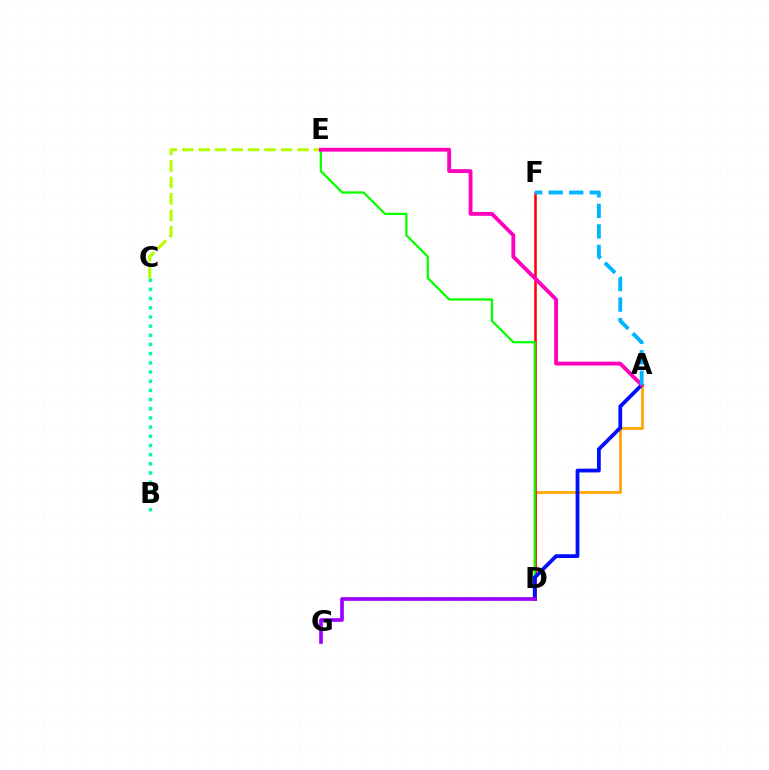{('A', 'D'): [{'color': '#ffa500', 'line_style': 'solid', 'thickness': 1.97}, {'color': '#0010ff', 'line_style': 'solid', 'thickness': 2.72}], ('C', 'E'): [{'color': '#b3ff00', 'line_style': 'dashed', 'thickness': 2.24}], ('D', 'F'): [{'color': '#ff0000', 'line_style': 'solid', 'thickness': 1.84}], ('D', 'E'): [{'color': '#08ff00', 'line_style': 'solid', 'thickness': 1.63}], ('D', 'G'): [{'color': '#9b00ff', 'line_style': 'solid', 'thickness': 2.65}], ('B', 'C'): [{'color': '#00ff9d', 'line_style': 'dotted', 'thickness': 2.49}], ('A', 'E'): [{'color': '#ff00bd', 'line_style': 'solid', 'thickness': 2.77}], ('A', 'F'): [{'color': '#00b5ff', 'line_style': 'dashed', 'thickness': 2.79}]}